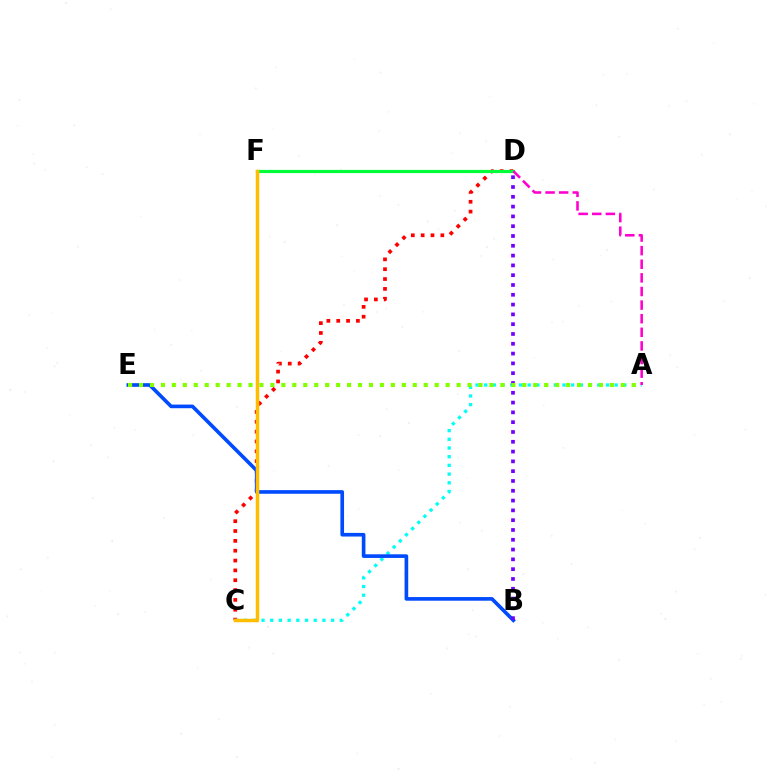{('C', 'D'): [{'color': '#ff0000', 'line_style': 'dotted', 'thickness': 2.67}], ('A', 'C'): [{'color': '#00fff6', 'line_style': 'dotted', 'thickness': 2.36}], ('B', 'E'): [{'color': '#004bff', 'line_style': 'solid', 'thickness': 2.62}], ('D', 'F'): [{'color': '#00ff39', 'line_style': 'solid', 'thickness': 2.29}], ('C', 'F'): [{'color': '#ffbd00', 'line_style': 'solid', 'thickness': 2.52}], ('B', 'D'): [{'color': '#7200ff', 'line_style': 'dotted', 'thickness': 2.66}], ('A', 'D'): [{'color': '#ff00cf', 'line_style': 'dashed', 'thickness': 1.85}], ('A', 'E'): [{'color': '#84ff00', 'line_style': 'dotted', 'thickness': 2.98}]}